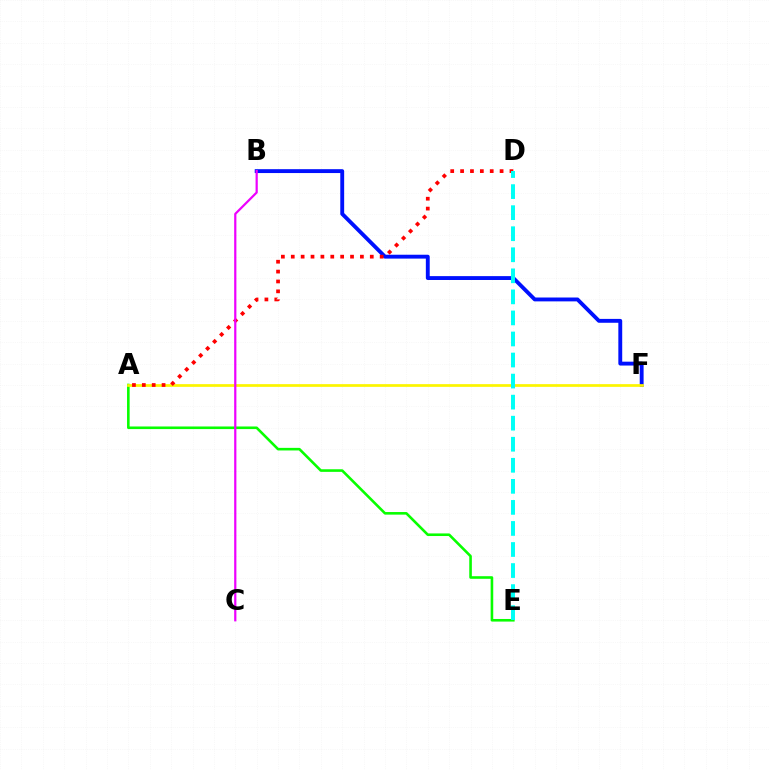{('A', 'E'): [{'color': '#08ff00', 'line_style': 'solid', 'thickness': 1.87}], ('B', 'F'): [{'color': '#0010ff', 'line_style': 'solid', 'thickness': 2.79}], ('A', 'F'): [{'color': '#fcf500', 'line_style': 'solid', 'thickness': 1.95}], ('A', 'D'): [{'color': '#ff0000', 'line_style': 'dotted', 'thickness': 2.68}], ('D', 'E'): [{'color': '#00fff6', 'line_style': 'dashed', 'thickness': 2.86}], ('B', 'C'): [{'color': '#ee00ff', 'line_style': 'solid', 'thickness': 1.6}]}